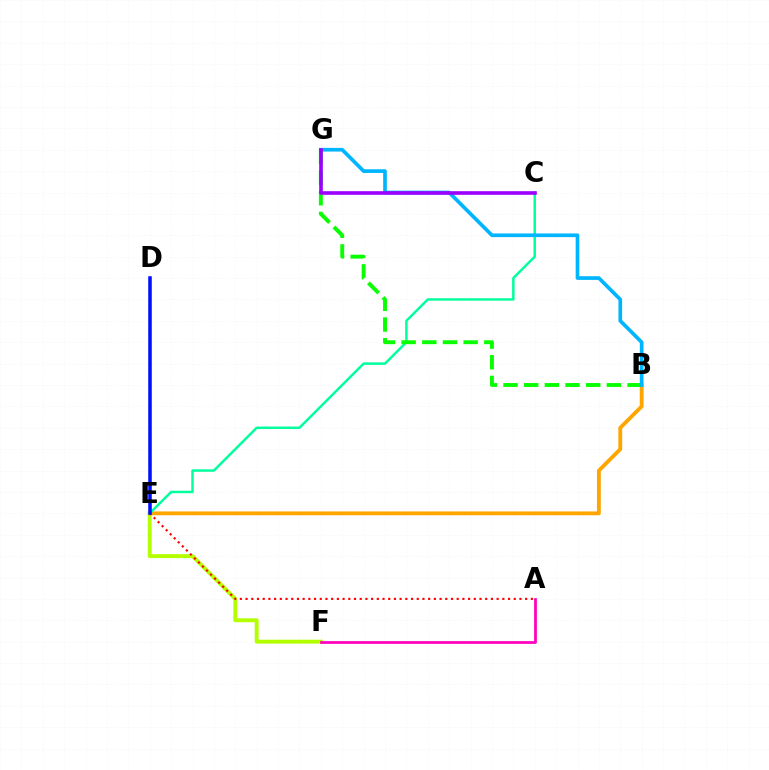{('B', 'E'): [{'color': '#ffa500', 'line_style': 'solid', 'thickness': 2.76}], ('C', 'E'): [{'color': '#00ff9d', 'line_style': 'solid', 'thickness': 1.77}], ('B', 'G'): [{'color': '#08ff00', 'line_style': 'dashed', 'thickness': 2.81}, {'color': '#00b5ff', 'line_style': 'solid', 'thickness': 2.65}], ('E', 'F'): [{'color': '#b3ff00', 'line_style': 'solid', 'thickness': 2.81}], ('A', 'E'): [{'color': '#ff0000', 'line_style': 'dotted', 'thickness': 1.55}], ('D', 'E'): [{'color': '#0010ff', 'line_style': 'solid', 'thickness': 2.56}], ('A', 'F'): [{'color': '#ff00bd', 'line_style': 'solid', 'thickness': 1.97}], ('C', 'G'): [{'color': '#9b00ff', 'line_style': 'solid', 'thickness': 2.61}]}